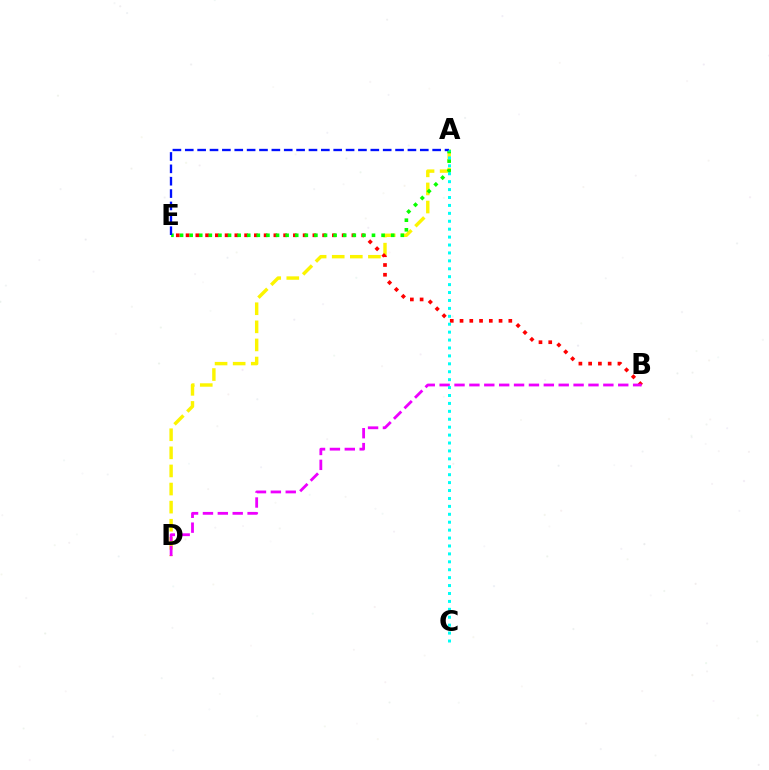{('A', 'D'): [{'color': '#fcf500', 'line_style': 'dashed', 'thickness': 2.46}], ('B', 'E'): [{'color': '#ff0000', 'line_style': 'dotted', 'thickness': 2.65}], ('A', 'E'): [{'color': '#08ff00', 'line_style': 'dotted', 'thickness': 2.61}, {'color': '#0010ff', 'line_style': 'dashed', 'thickness': 1.68}], ('B', 'D'): [{'color': '#ee00ff', 'line_style': 'dashed', 'thickness': 2.02}], ('A', 'C'): [{'color': '#00fff6', 'line_style': 'dotted', 'thickness': 2.15}]}